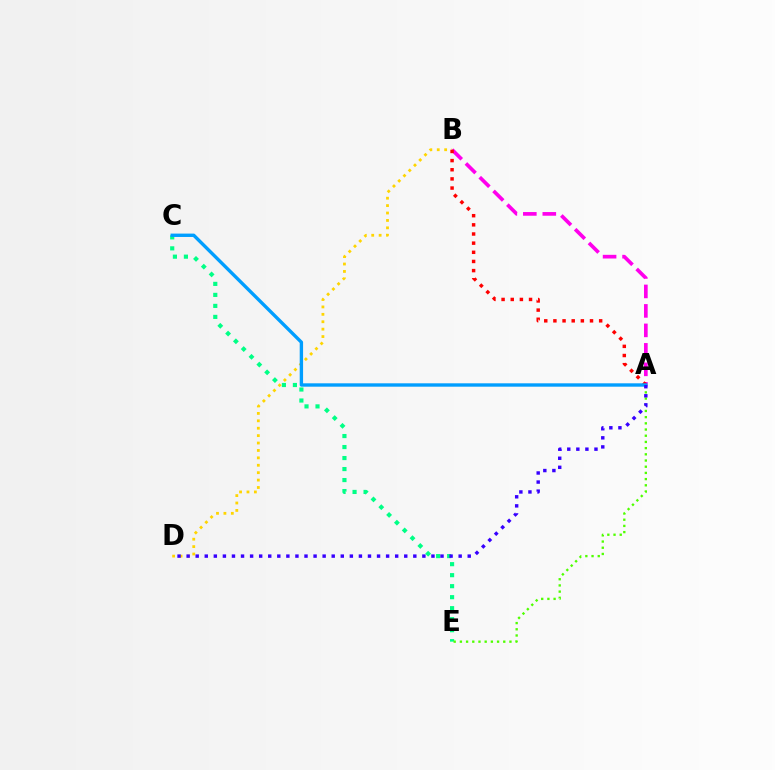{('C', 'E'): [{'color': '#00ff86', 'line_style': 'dotted', 'thickness': 2.99}], ('A', 'B'): [{'color': '#ff00ed', 'line_style': 'dashed', 'thickness': 2.65}, {'color': '#ff0000', 'line_style': 'dotted', 'thickness': 2.49}], ('B', 'D'): [{'color': '#ffd500', 'line_style': 'dotted', 'thickness': 2.01}], ('A', 'E'): [{'color': '#4fff00', 'line_style': 'dotted', 'thickness': 1.68}], ('A', 'C'): [{'color': '#009eff', 'line_style': 'solid', 'thickness': 2.43}], ('A', 'D'): [{'color': '#3700ff', 'line_style': 'dotted', 'thickness': 2.46}]}